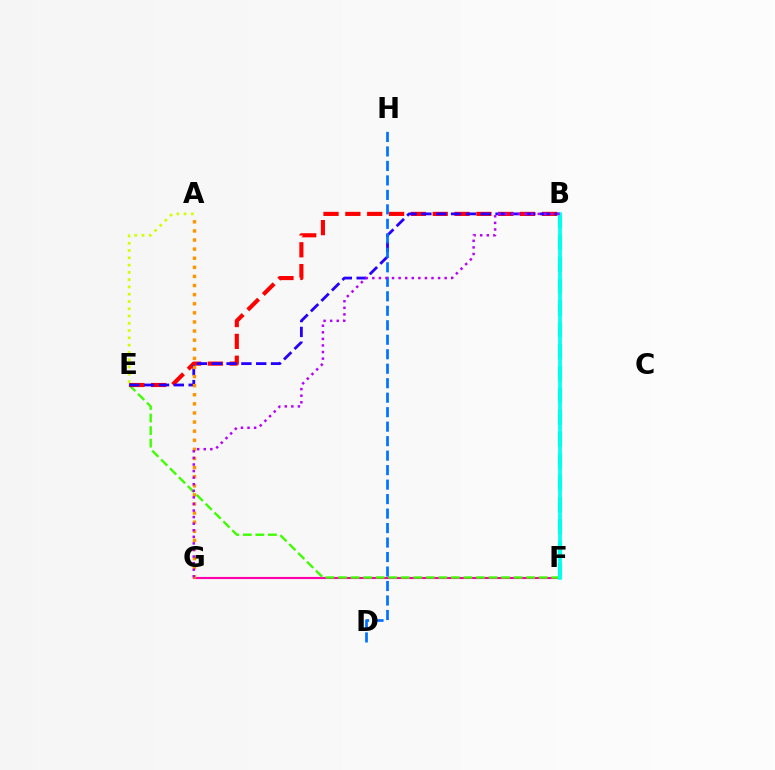{('F', 'G'): [{'color': '#ff00ac', 'line_style': 'solid', 'thickness': 1.54}], ('E', 'F'): [{'color': '#3dff00', 'line_style': 'dashed', 'thickness': 1.7}], ('B', 'E'): [{'color': '#ff0000', 'line_style': 'dashed', 'thickness': 2.97}, {'color': '#2500ff', 'line_style': 'dashed', 'thickness': 2.01}], ('D', 'H'): [{'color': '#0074ff', 'line_style': 'dashed', 'thickness': 1.97}], ('B', 'F'): [{'color': '#00ff5c', 'line_style': 'dashed', 'thickness': 2.97}, {'color': '#00fff6', 'line_style': 'solid', 'thickness': 2.62}], ('A', 'G'): [{'color': '#ff9400', 'line_style': 'dotted', 'thickness': 2.47}], ('A', 'E'): [{'color': '#d1ff00', 'line_style': 'dotted', 'thickness': 1.98}], ('B', 'G'): [{'color': '#b900ff', 'line_style': 'dotted', 'thickness': 1.79}]}